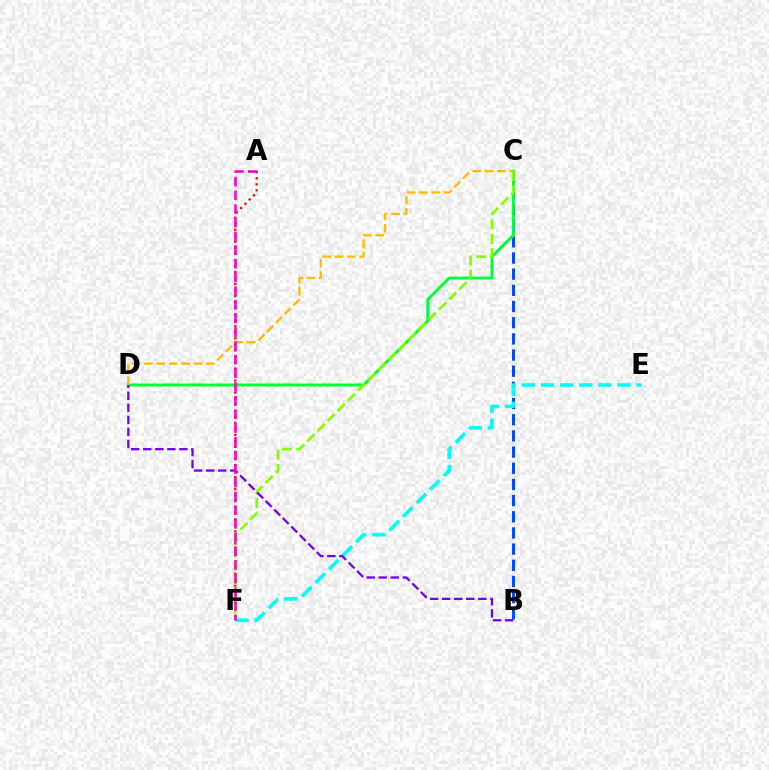{('B', 'C'): [{'color': '#004bff', 'line_style': 'dashed', 'thickness': 2.2}], ('E', 'F'): [{'color': '#00fff6', 'line_style': 'dashed', 'thickness': 2.6}], ('A', 'F'): [{'color': '#ff0000', 'line_style': 'dotted', 'thickness': 1.64}, {'color': '#ff00cf', 'line_style': 'dashed', 'thickness': 1.86}], ('C', 'D'): [{'color': '#00ff39', 'line_style': 'solid', 'thickness': 2.09}, {'color': '#ffbd00', 'line_style': 'dashed', 'thickness': 1.68}], ('C', 'F'): [{'color': '#84ff00', 'line_style': 'dashed', 'thickness': 1.95}], ('B', 'D'): [{'color': '#7200ff', 'line_style': 'dashed', 'thickness': 1.64}]}